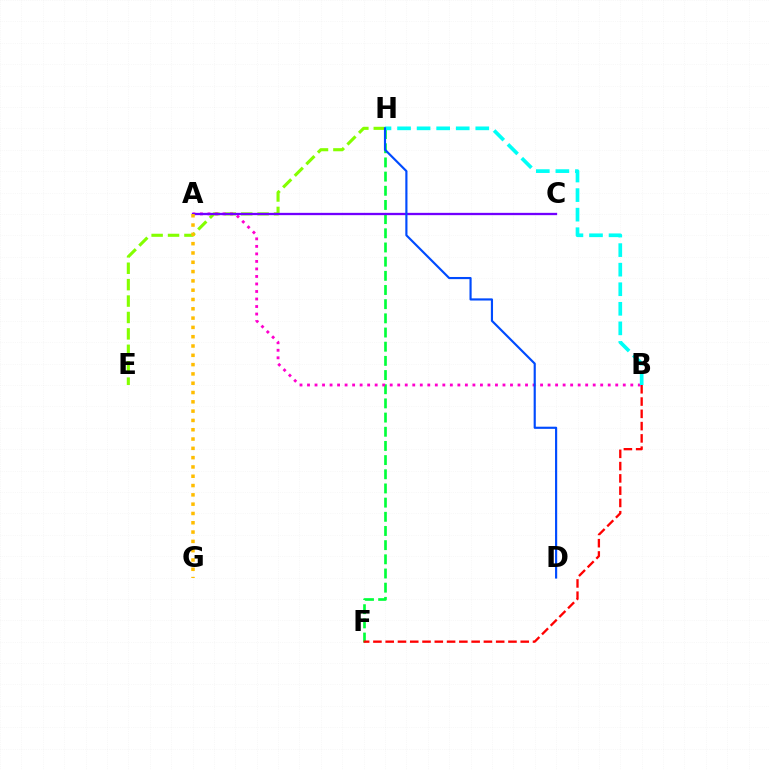{('F', 'H'): [{'color': '#00ff39', 'line_style': 'dashed', 'thickness': 1.93}], ('E', 'H'): [{'color': '#84ff00', 'line_style': 'dashed', 'thickness': 2.23}], ('B', 'F'): [{'color': '#ff0000', 'line_style': 'dashed', 'thickness': 1.67}], ('A', 'B'): [{'color': '#ff00cf', 'line_style': 'dotted', 'thickness': 2.04}], ('A', 'C'): [{'color': '#7200ff', 'line_style': 'solid', 'thickness': 1.66}], ('A', 'G'): [{'color': '#ffbd00', 'line_style': 'dotted', 'thickness': 2.53}], ('B', 'H'): [{'color': '#00fff6', 'line_style': 'dashed', 'thickness': 2.66}], ('D', 'H'): [{'color': '#004bff', 'line_style': 'solid', 'thickness': 1.55}]}